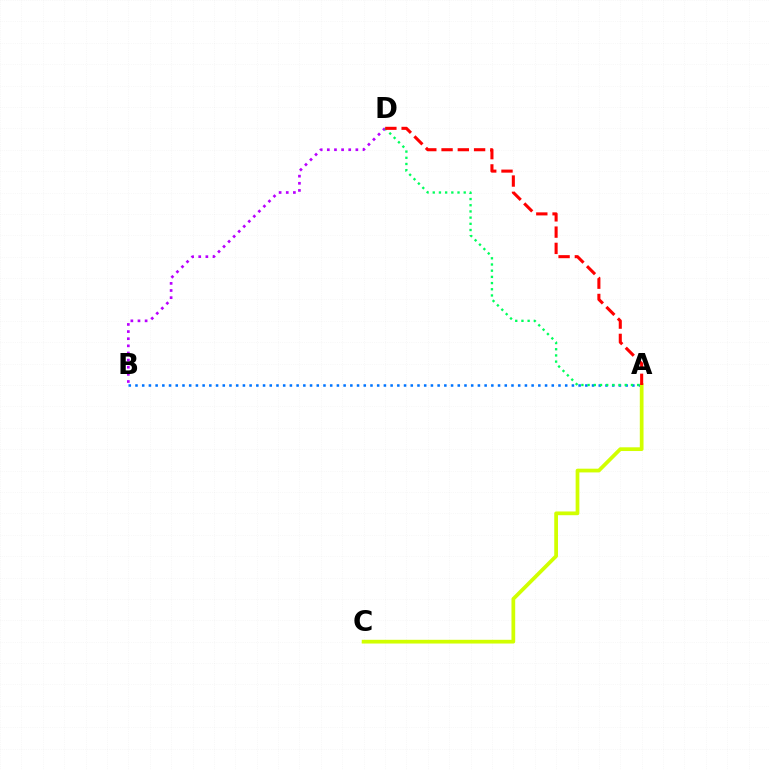{('A', 'B'): [{'color': '#0074ff', 'line_style': 'dotted', 'thickness': 1.82}], ('B', 'D'): [{'color': '#b900ff', 'line_style': 'dotted', 'thickness': 1.94}], ('A', 'C'): [{'color': '#d1ff00', 'line_style': 'solid', 'thickness': 2.69}], ('A', 'D'): [{'color': '#00ff5c', 'line_style': 'dotted', 'thickness': 1.68}, {'color': '#ff0000', 'line_style': 'dashed', 'thickness': 2.21}]}